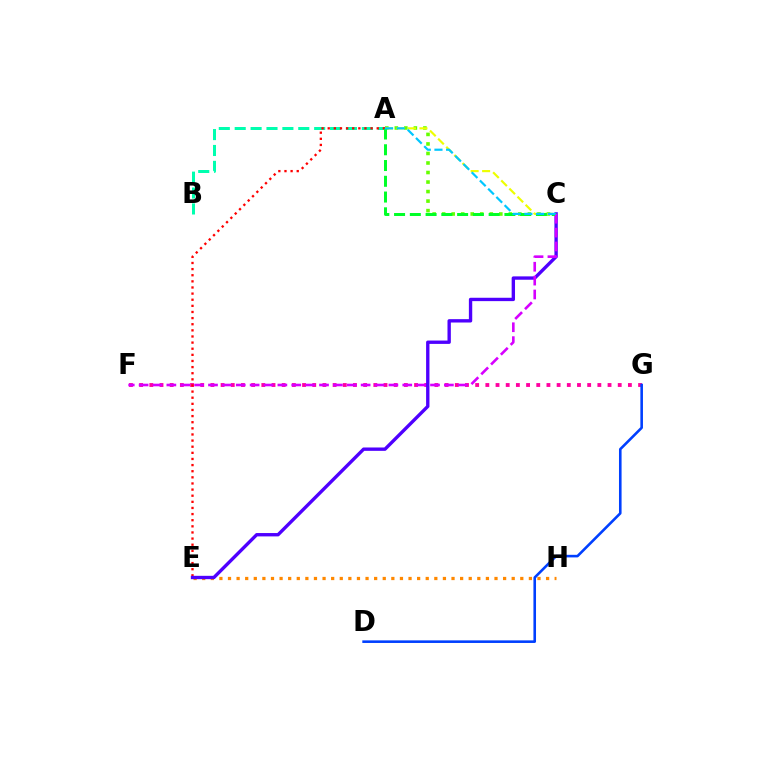{('F', 'G'): [{'color': '#ff00a0', 'line_style': 'dotted', 'thickness': 2.77}], ('D', 'G'): [{'color': '#003fff', 'line_style': 'solid', 'thickness': 1.87}], ('E', 'H'): [{'color': '#ff8800', 'line_style': 'dotted', 'thickness': 2.34}], ('A', 'B'): [{'color': '#00ffaf', 'line_style': 'dashed', 'thickness': 2.16}], ('A', 'C'): [{'color': '#66ff00', 'line_style': 'dotted', 'thickness': 2.59}, {'color': '#eeff00', 'line_style': 'dashed', 'thickness': 1.56}, {'color': '#00ff27', 'line_style': 'dashed', 'thickness': 2.14}, {'color': '#00c7ff', 'line_style': 'dashed', 'thickness': 1.58}], ('A', 'E'): [{'color': '#ff0000', 'line_style': 'dotted', 'thickness': 1.66}], ('C', 'E'): [{'color': '#4f00ff', 'line_style': 'solid', 'thickness': 2.42}], ('C', 'F'): [{'color': '#d600ff', 'line_style': 'dashed', 'thickness': 1.89}]}